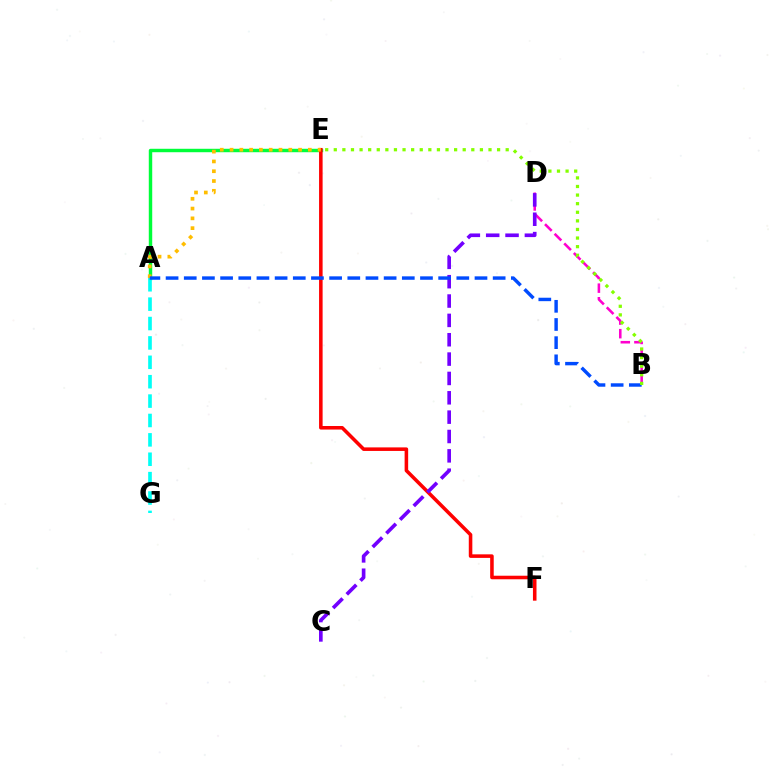{('A', 'E'): [{'color': '#00ff39', 'line_style': 'solid', 'thickness': 2.47}, {'color': '#ffbd00', 'line_style': 'dotted', 'thickness': 2.66}], ('B', 'D'): [{'color': '#ff00cf', 'line_style': 'dashed', 'thickness': 1.85}], ('E', 'F'): [{'color': '#ff0000', 'line_style': 'solid', 'thickness': 2.56}], ('A', 'G'): [{'color': '#00fff6', 'line_style': 'dashed', 'thickness': 2.63}], ('C', 'D'): [{'color': '#7200ff', 'line_style': 'dashed', 'thickness': 2.63}], ('A', 'B'): [{'color': '#004bff', 'line_style': 'dashed', 'thickness': 2.47}], ('B', 'E'): [{'color': '#84ff00', 'line_style': 'dotted', 'thickness': 2.34}]}